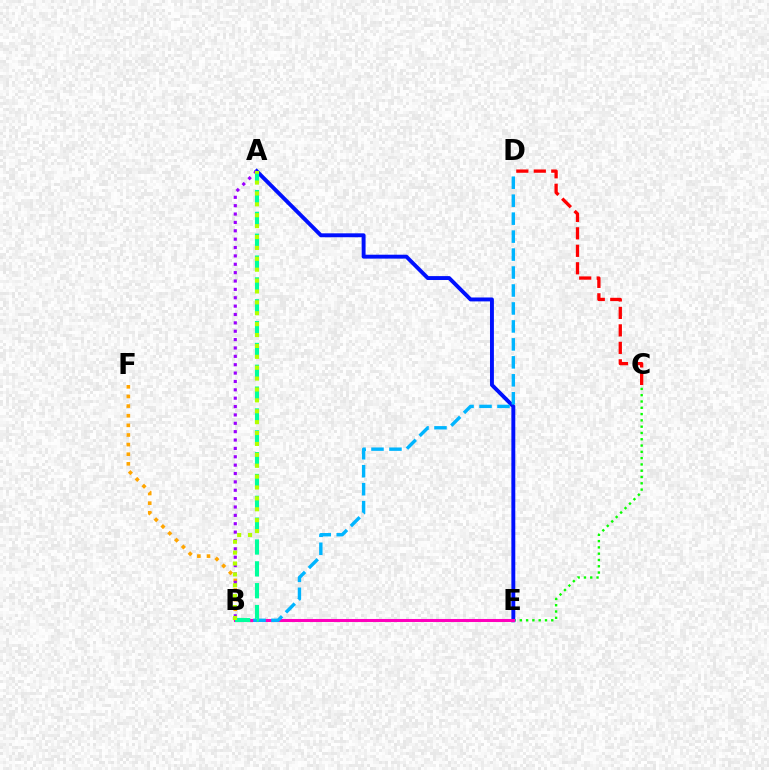{('B', 'F'): [{'color': '#ffa500', 'line_style': 'dotted', 'thickness': 2.62}], ('C', 'E'): [{'color': '#08ff00', 'line_style': 'dotted', 'thickness': 1.71}], ('A', 'E'): [{'color': '#0010ff', 'line_style': 'solid', 'thickness': 2.81}], ('B', 'E'): [{'color': '#ff00bd', 'line_style': 'solid', 'thickness': 2.19}], ('A', 'B'): [{'color': '#9b00ff', 'line_style': 'dotted', 'thickness': 2.27}, {'color': '#00ff9d', 'line_style': 'dashed', 'thickness': 2.97}, {'color': '#b3ff00', 'line_style': 'dotted', 'thickness': 2.96}], ('B', 'D'): [{'color': '#00b5ff', 'line_style': 'dashed', 'thickness': 2.44}], ('C', 'D'): [{'color': '#ff0000', 'line_style': 'dashed', 'thickness': 2.37}]}